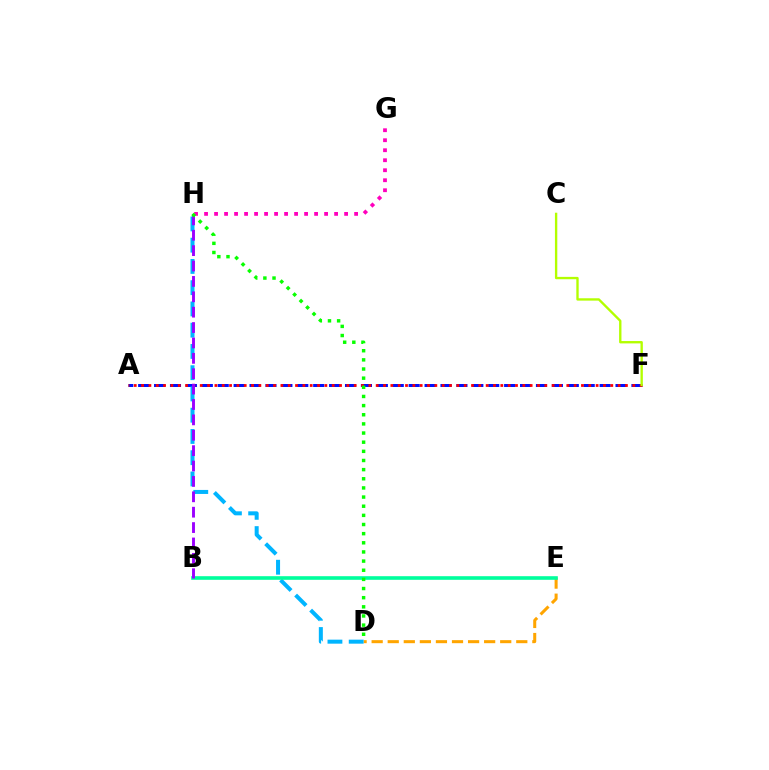{('A', 'F'): [{'color': '#0010ff', 'line_style': 'dashed', 'thickness': 2.16}, {'color': '#ff0000', 'line_style': 'dotted', 'thickness': 1.99}], ('D', 'E'): [{'color': '#ffa500', 'line_style': 'dashed', 'thickness': 2.18}], ('G', 'H'): [{'color': '#ff00bd', 'line_style': 'dotted', 'thickness': 2.72}], ('D', 'H'): [{'color': '#00b5ff', 'line_style': 'dashed', 'thickness': 2.89}, {'color': '#08ff00', 'line_style': 'dotted', 'thickness': 2.49}], ('B', 'E'): [{'color': '#00ff9d', 'line_style': 'solid', 'thickness': 2.61}], ('B', 'H'): [{'color': '#9b00ff', 'line_style': 'dashed', 'thickness': 2.09}], ('C', 'F'): [{'color': '#b3ff00', 'line_style': 'solid', 'thickness': 1.7}]}